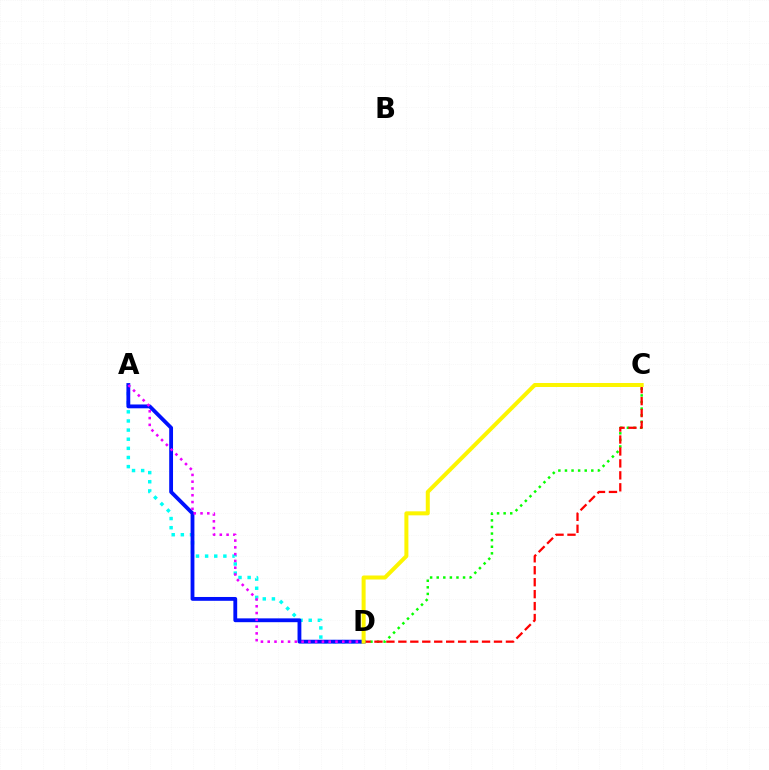{('C', 'D'): [{'color': '#08ff00', 'line_style': 'dotted', 'thickness': 1.79}, {'color': '#ff0000', 'line_style': 'dashed', 'thickness': 1.62}, {'color': '#fcf500', 'line_style': 'solid', 'thickness': 2.88}], ('A', 'D'): [{'color': '#00fff6', 'line_style': 'dotted', 'thickness': 2.48}, {'color': '#0010ff', 'line_style': 'solid', 'thickness': 2.75}, {'color': '#ee00ff', 'line_style': 'dotted', 'thickness': 1.84}]}